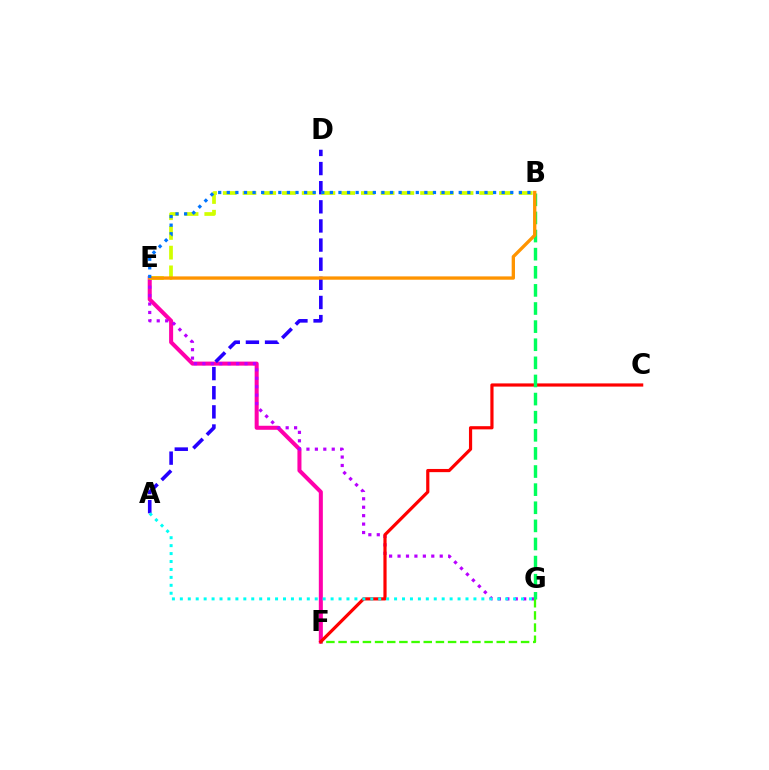{('E', 'F'): [{'color': '#ff00ac', 'line_style': 'solid', 'thickness': 2.9}], ('E', 'G'): [{'color': '#b900ff', 'line_style': 'dotted', 'thickness': 2.29}], ('F', 'G'): [{'color': '#3dff00', 'line_style': 'dashed', 'thickness': 1.65}], ('A', 'D'): [{'color': '#2500ff', 'line_style': 'dashed', 'thickness': 2.6}], ('C', 'F'): [{'color': '#ff0000', 'line_style': 'solid', 'thickness': 2.29}], ('A', 'G'): [{'color': '#00fff6', 'line_style': 'dotted', 'thickness': 2.16}], ('B', 'G'): [{'color': '#00ff5c', 'line_style': 'dashed', 'thickness': 2.46}], ('B', 'E'): [{'color': '#d1ff00', 'line_style': 'dashed', 'thickness': 2.68}, {'color': '#ff9400', 'line_style': 'solid', 'thickness': 2.4}, {'color': '#0074ff', 'line_style': 'dotted', 'thickness': 2.33}]}